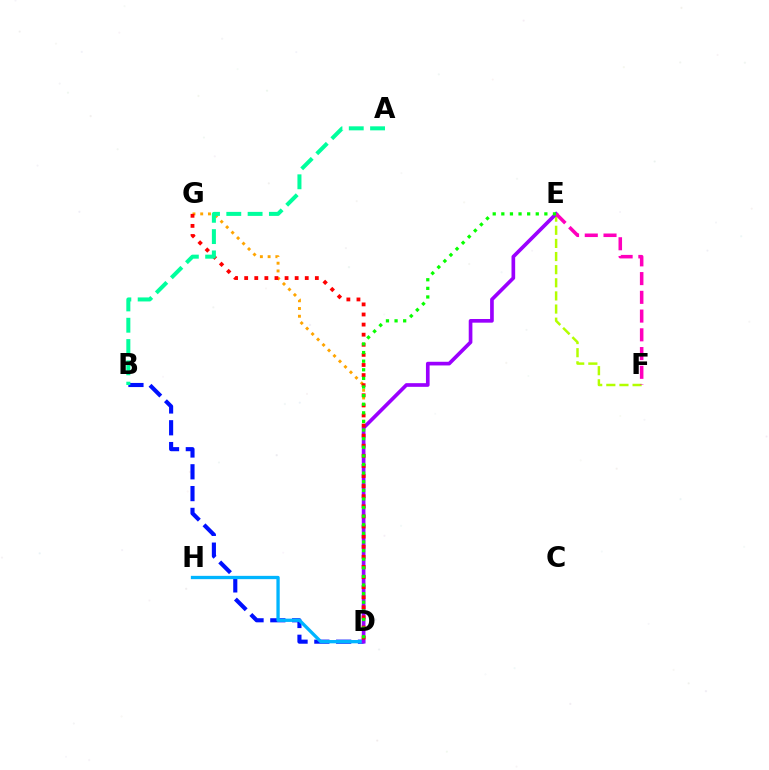{('D', 'G'): [{'color': '#ffa500', 'line_style': 'dotted', 'thickness': 2.1}, {'color': '#ff0000', 'line_style': 'dotted', 'thickness': 2.74}], ('B', 'D'): [{'color': '#0010ff', 'line_style': 'dashed', 'thickness': 2.96}], ('E', 'F'): [{'color': '#b3ff00', 'line_style': 'dashed', 'thickness': 1.78}, {'color': '#ff00bd', 'line_style': 'dashed', 'thickness': 2.55}], ('D', 'H'): [{'color': '#00b5ff', 'line_style': 'solid', 'thickness': 2.38}], ('D', 'E'): [{'color': '#9b00ff', 'line_style': 'solid', 'thickness': 2.64}, {'color': '#08ff00', 'line_style': 'dotted', 'thickness': 2.34}], ('A', 'B'): [{'color': '#00ff9d', 'line_style': 'dashed', 'thickness': 2.89}]}